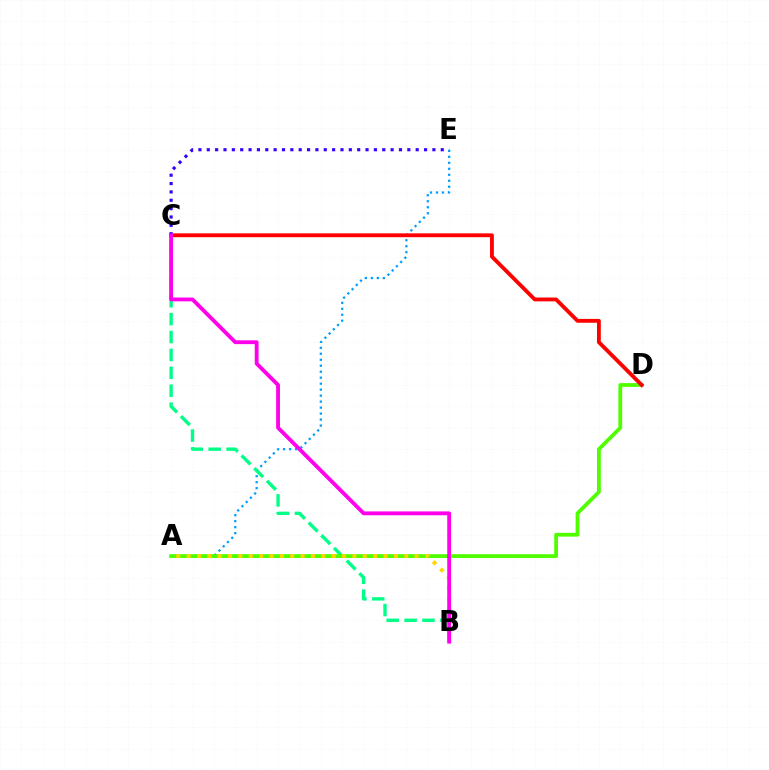{('A', 'E'): [{'color': '#009eff', 'line_style': 'dotted', 'thickness': 1.63}], ('B', 'C'): [{'color': '#00ff86', 'line_style': 'dashed', 'thickness': 2.43}, {'color': '#ff00ed', 'line_style': 'solid', 'thickness': 2.76}], ('A', 'D'): [{'color': '#4fff00', 'line_style': 'solid', 'thickness': 2.73}], ('C', 'D'): [{'color': '#ff0000', 'line_style': 'solid', 'thickness': 2.76}], ('C', 'E'): [{'color': '#3700ff', 'line_style': 'dotted', 'thickness': 2.27}], ('A', 'B'): [{'color': '#ffd500', 'line_style': 'dotted', 'thickness': 2.82}]}